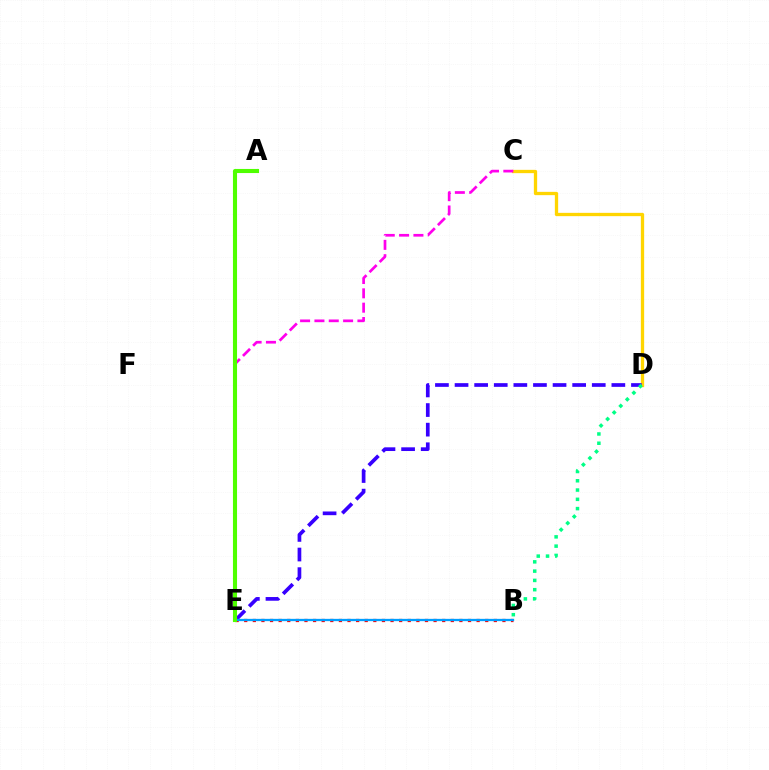{('C', 'D'): [{'color': '#ffd500', 'line_style': 'solid', 'thickness': 2.37}], ('D', 'E'): [{'color': '#3700ff', 'line_style': 'dashed', 'thickness': 2.66}], ('B', 'E'): [{'color': '#ff0000', 'line_style': 'dotted', 'thickness': 2.34}, {'color': '#009eff', 'line_style': 'solid', 'thickness': 1.65}], ('B', 'D'): [{'color': '#00ff86', 'line_style': 'dotted', 'thickness': 2.52}], ('C', 'E'): [{'color': '#ff00ed', 'line_style': 'dashed', 'thickness': 1.95}], ('A', 'E'): [{'color': '#4fff00', 'line_style': 'solid', 'thickness': 2.95}]}